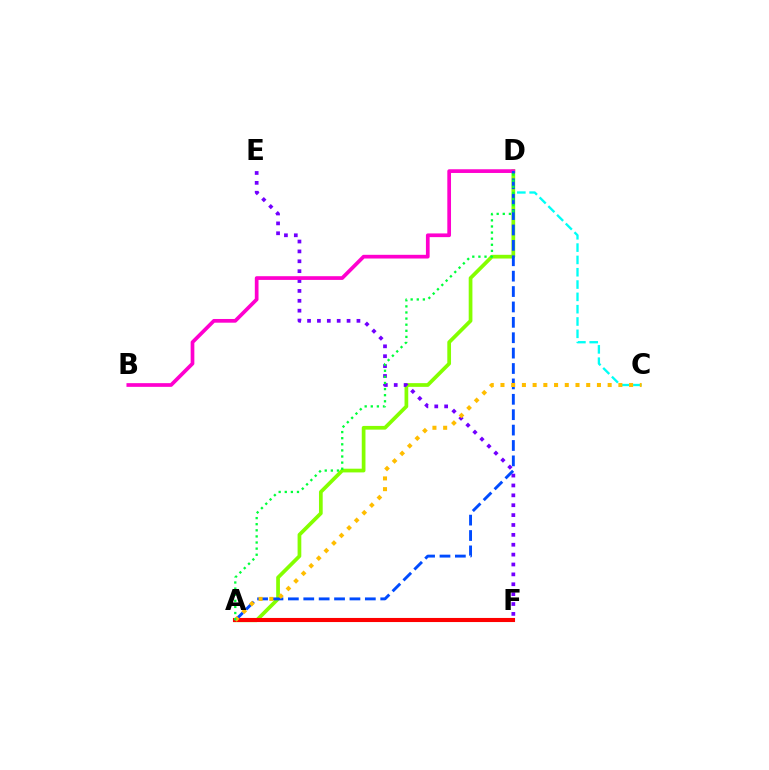{('C', 'D'): [{'color': '#00fff6', 'line_style': 'dashed', 'thickness': 1.67}], ('A', 'D'): [{'color': '#84ff00', 'line_style': 'solid', 'thickness': 2.68}, {'color': '#004bff', 'line_style': 'dashed', 'thickness': 2.09}, {'color': '#00ff39', 'line_style': 'dotted', 'thickness': 1.66}], ('E', 'F'): [{'color': '#7200ff', 'line_style': 'dotted', 'thickness': 2.68}], ('A', 'F'): [{'color': '#ff0000', 'line_style': 'solid', 'thickness': 2.95}], ('B', 'D'): [{'color': '#ff00cf', 'line_style': 'solid', 'thickness': 2.67}], ('A', 'C'): [{'color': '#ffbd00', 'line_style': 'dotted', 'thickness': 2.91}]}